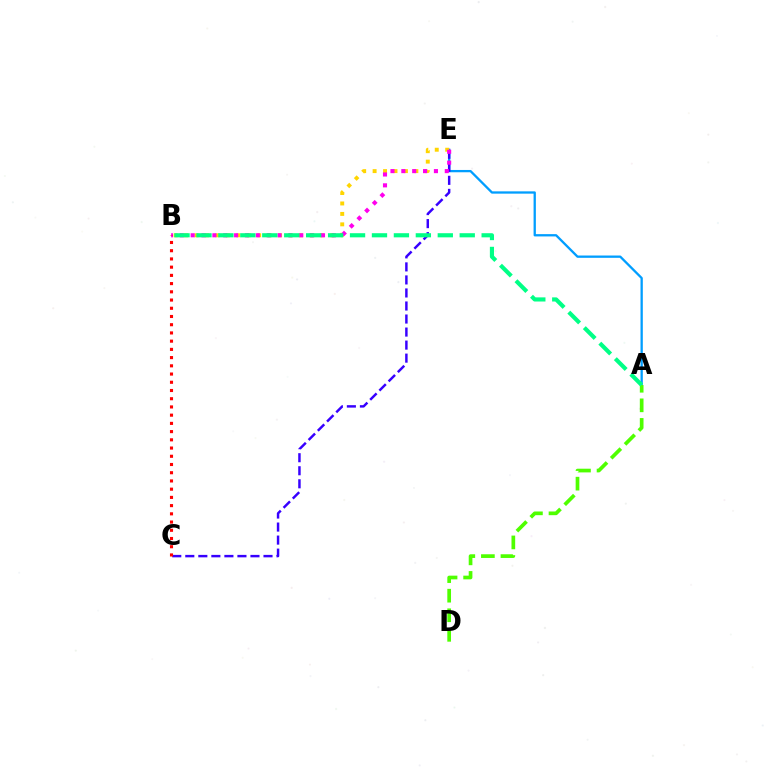{('A', 'E'): [{'color': '#009eff', 'line_style': 'solid', 'thickness': 1.66}], ('C', 'E'): [{'color': '#3700ff', 'line_style': 'dashed', 'thickness': 1.77}], ('B', 'E'): [{'color': '#ffd500', 'line_style': 'dotted', 'thickness': 2.84}, {'color': '#ff00ed', 'line_style': 'dotted', 'thickness': 2.95}], ('A', 'D'): [{'color': '#4fff00', 'line_style': 'dashed', 'thickness': 2.66}], ('B', 'C'): [{'color': '#ff0000', 'line_style': 'dotted', 'thickness': 2.23}], ('A', 'B'): [{'color': '#00ff86', 'line_style': 'dashed', 'thickness': 2.98}]}